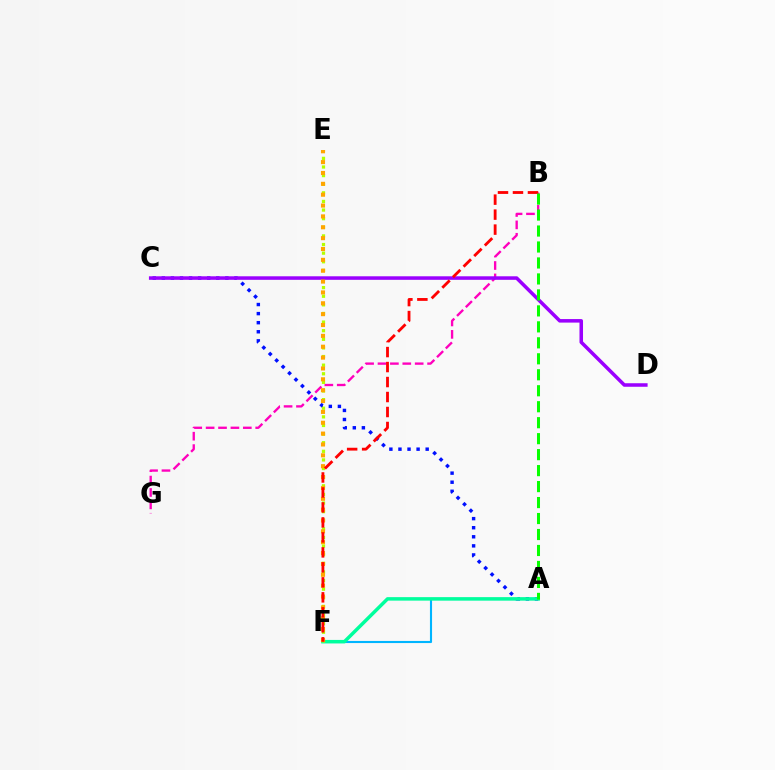{('A', 'F'): [{'color': '#00b5ff', 'line_style': 'solid', 'thickness': 1.52}, {'color': '#00ff9d', 'line_style': 'solid', 'thickness': 2.51}], ('A', 'C'): [{'color': '#0010ff', 'line_style': 'dotted', 'thickness': 2.47}], ('B', 'G'): [{'color': '#ff00bd', 'line_style': 'dashed', 'thickness': 1.68}], ('E', 'F'): [{'color': '#b3ff00', 'line_style': 'dotted', 'thickness': 2.34}, {'color': '#ffa500', 'line_style': 'dotted', 'thickness': 2.95}], ('C', 'D'): [{'color': '#9b00ff', 'line_style': 'solid', 'thickness': 2.54}], ('B', 'F'): [{'color': '#ff0000', 'line_style': 'dashed', 'thickness': 2.04}], ('A', 'B'): [{'color': '#08ff00', 'line_style': 'dashed', 'thickness': 2.17}]}